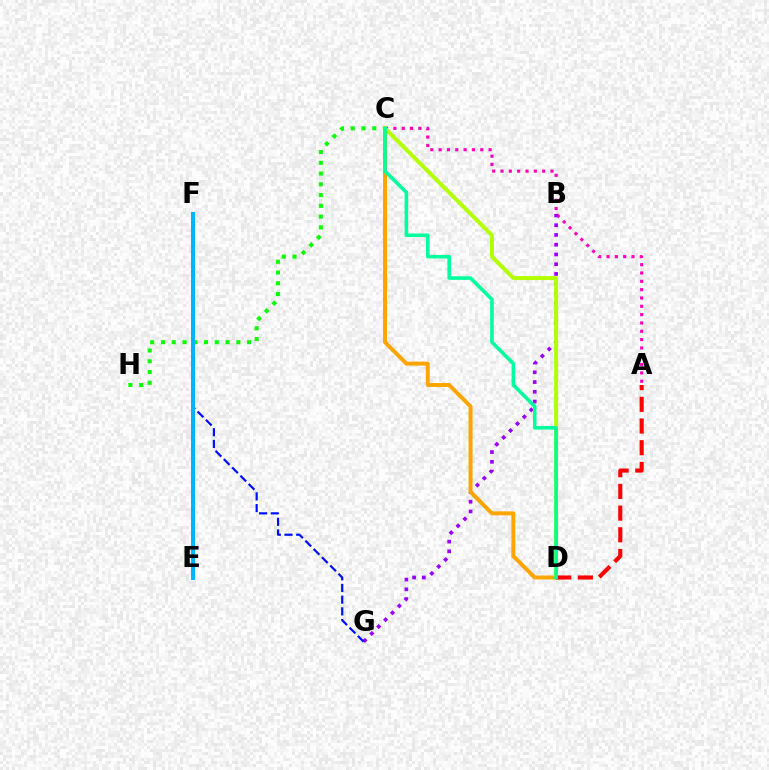{('A', 'C'): [{'color': '#ff00bd', 'line_style': 'dotted', 'thickness': 2.26}], ('C', 'H'): [{'color': '#08ff00', 'line_style': 'dotted', 'thickness': 2.93}], ('B', 'G'): [{'color': '#9b00ff', 'line_style': 'dotted', 'thickness': 2.65}], ('F', 'G'): [{'color': '#0010ff', 'line_style': 'dashed', 'thickness': 1.59}], ('C', 'D'): [{'color': '#ffa500', 'line_style': 'solid', 'thickness': 2.85}, {'color': '#b3ff00', 'line_style': 'solid', 'thickness': 2.87}, {'color': '#00ff9d', 'line_style': 'solid', 'thickness': 2.58}], ('E', 'F'): [{'color': '#00b5ff', 'line_style': 'solid', 'thickness': 2.9}], ('A', 'D'): [{'color': '#ff0000', 'line_style': 'dashed', 'thickness': 2.95}]}